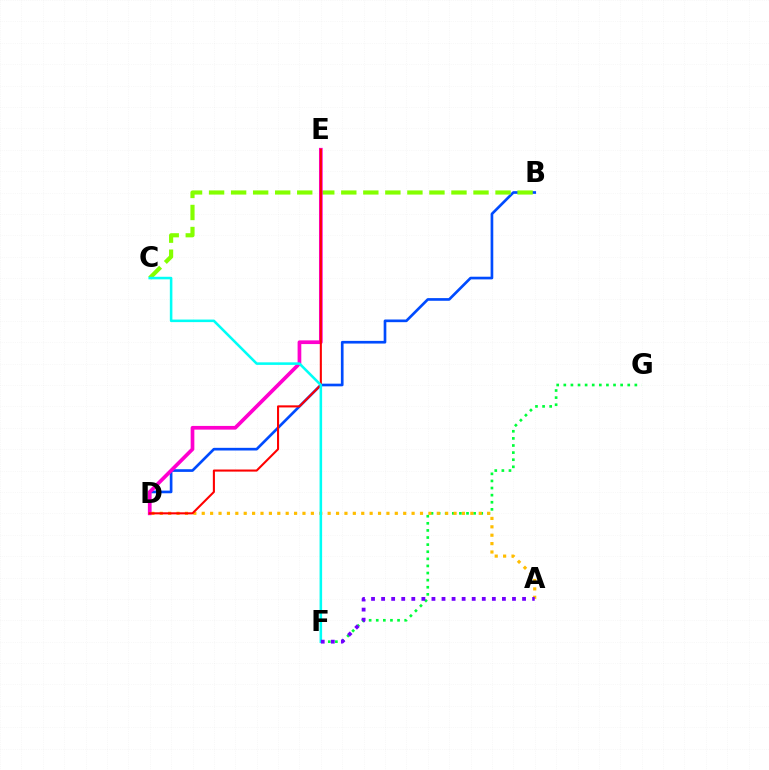{('F', 'G'): [{'color': '#00ff39', 'line_style': 'dotted', 'thickness': 1.93}], ('B', 'D'): [{'color': '#004bff', 'line_style': 'solid', 'thickness': 1.92}], ('B', 'C'): [{'color': '#84ff00', 'line_style': 'dashed', 'thickness': 2.99}], ('A', 'D'): [{'color': '#ffbd00', 'line_style': 'dotted', 'thickness': 2.28}], ('D', 'E'): [{'color': '#ff00cf', 'line_style': 'solid', 'thickness': 2.67}, {'color': '#ff0000', 'line_style': 'solid', 'thickness': 1.5}], ('C', 'F'): [{'color': '#00fff6', 'line_style': 'solid', 'thickness': 1.84}], ('A', 'F'): [{'color': '#7200ff', 'line_style': 'dotted', 'thickness': 2.74}]}